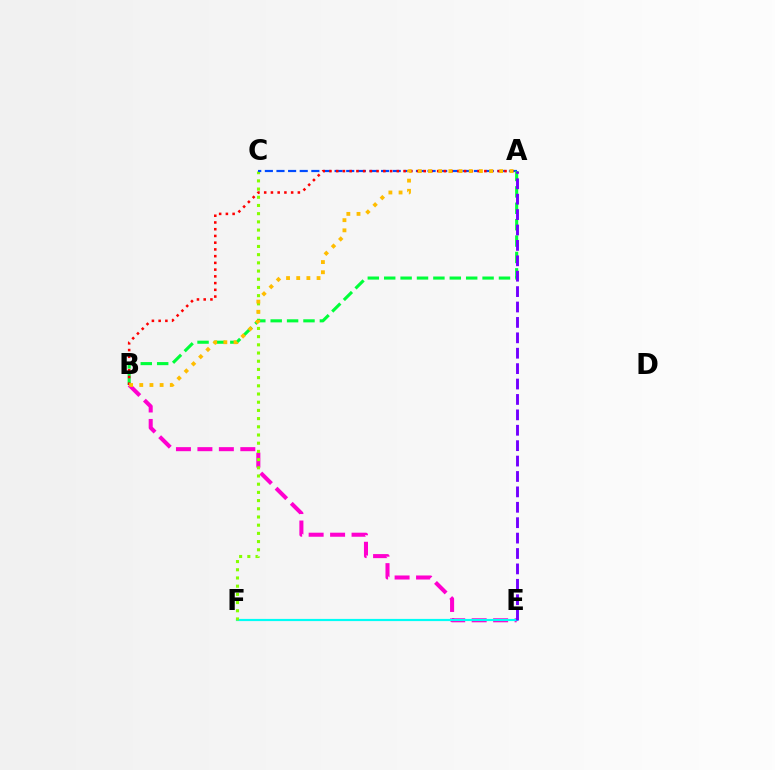{('B', 'E'): [{'color': '#ff00cf', 'line_style': 'dashed', 'thickness': 2.91}], ('E', 'F'): [{'color': '#00fff6', 'line_style': 'solid', 'thickness': 1.57}], ('C', 'F'): [{'color': '#84ff00', 'line_style': 'dotted', 'thickness': 2.23}], ('A', 'C'): [{'color': '#004bff', 'line_style': 'dashed', 'thickness': 1.58}], ('A', 'B'): [{'color': '#00ff39', 'line_style': 'dashed', 'thickness': 2.23}, {'color': '#ff0000', 'line_style': 'dotted', 'thickness': 1.83}, {'color': '#ffbd00', 'line_style': 'dotted', 'thickness': 2.76}], ('A', 'E'): [{'color': '#7200ff', 'line_style': 'dashed', 'thickness': 2.09}]}